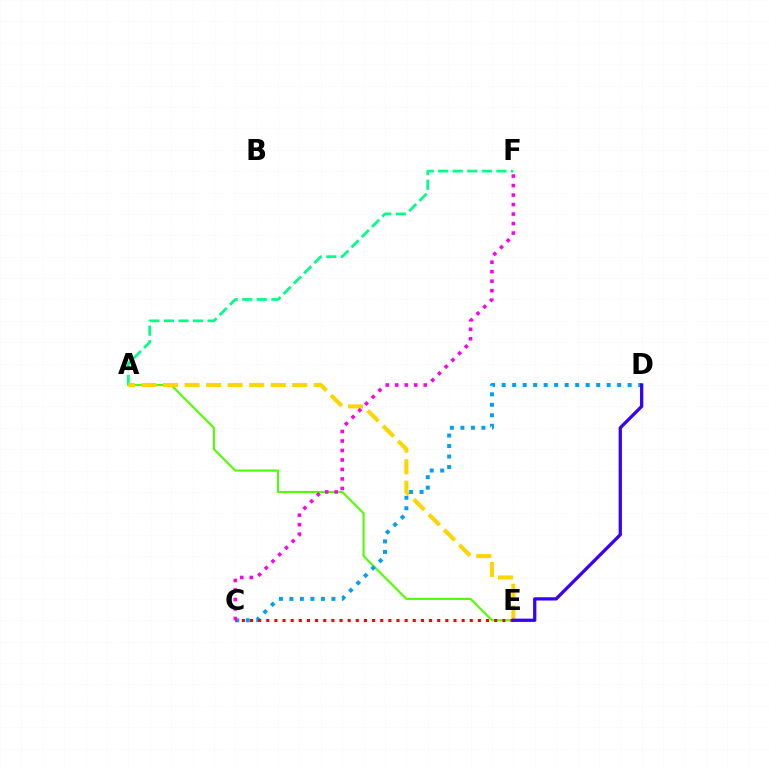{('A', 'E'): [{'color': '#4fff00', 'line_style': 'solid', 'thickness': 1.52}, {'color': '#ffd500', 'line_style': 'dashed', 'thickness': 2.93}], ('A', 'F'): [{'color': '#00ff86', 'line_style': 'dashed', 'thickness': 1.97}], ('C', 'D'): [{'color': '#009eff', 'line_style': 'dotted', 'thickness': 2.85}], ('C', 'E'): [{'color': '#ff0000', 'line_style': 'dotted', 'thickness': 2.21}], ('C', 'F'): [{'color': '#ff00ed', 'line_style': 'dotted', 'thickness': 2.58}], ('D', 'E'): [{'color': '#3700ff', 'line_style': 'solid', 'thickness': 2.36}]}